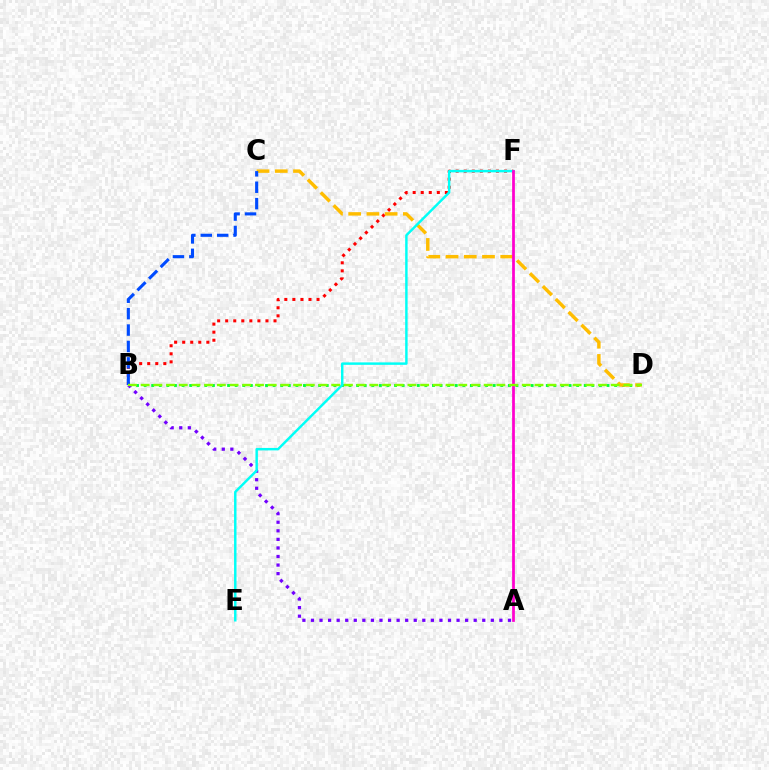{('B', 'D'): [{'color': '#00ff39', 'line_style': 'dotted', 'thickness': 2.06}, {'color': '#84ff00', 'line_style': 'dashed', 'thickness': 1.73}], ('B', 'F'): [{'color': '#ff0000', 'line_style': 'dotted', 'thickness': 2.19}], ('C', 'D'): [{'color': '#ffbd00', 'line_style': 'dashed', 'thickness': 2.48}], ('A', 'B'): [{'color': '#7200ff', 'line_style': 'dotted', 'thickness': 2.33}], ('E', 'F'): [{'color': '#00fff6', 'line_style': 'solid', 'thickness': 1.77}], ('A', 'F'): [{'color': '#ff00cf', 'line_style': 'solid', 'thickness': 1.98}], ('B', 'C'): [{'color': '#004bff', 'line_style': 'dashed', 'thickness': 2.23}]}